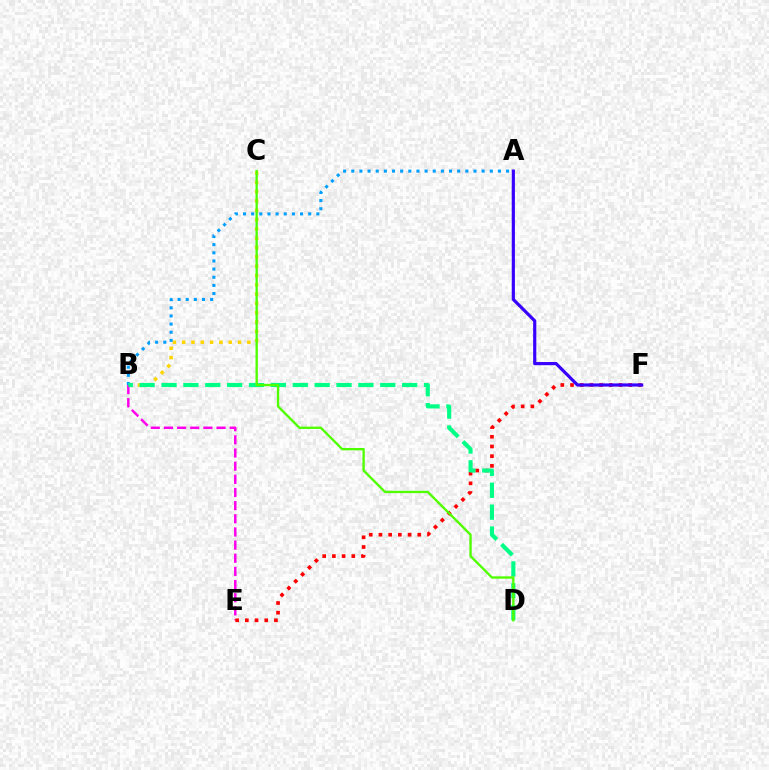{('B', 'C'): [{'color': '#ffd500', 'line_style': 'dotted', 'thickness': 2.53}], ('A', 'B'): [{'color': '#009eff', 'line_style': 'dotted', 'thickness': 2.21}], ('B', 'E'): [{'color': '#ff00ed', 'line_style': 'dashed', 'thickness': 1.79}], ('E', 'F'): [{'color': '#ff0000', 'line_style': 'dotted', 'thickness': 2.64}], ('B', 'D'): [{'color': '#00ff86', 'line_style': 'dashed', 'thickness': 2.97}], ('A', 'F'): [{'color': '#3700ff', 'line_style': 'solid', 'thickness': 2.28}], ('C', 'D'): [{'color': '#4fff00', 'line_style': 'solid', 'thickness': 1.69}]}